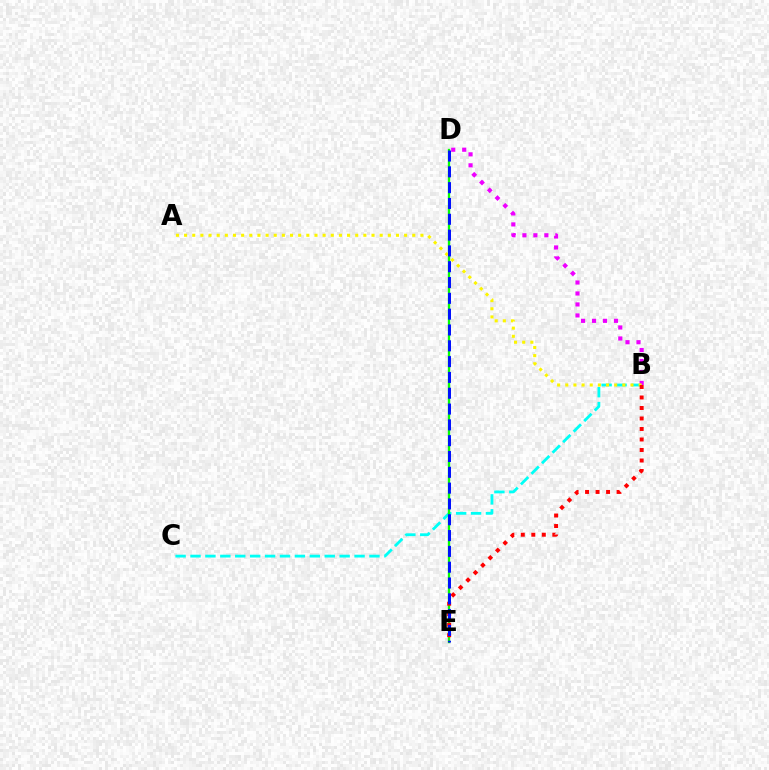{('B', 'C'): [{'color': '#00fff6', 'line_style': 'dashed', 'thickness': 2.03}], ('D', 'E'): [{'color': '#08ff00', 'line_style': 'solid', 'thickness': 1.68}, {'color': '#0010ff', 'line_style': 'dashed', 'thickness': 2.15}], ('B', 'D'): [{'color': '#ee00ff', 'line_style': 'dotted', 'thickness': 2.98}], ('A', 'B'): [{'color': '#fcf500', 'line_style': 'dotted', 'thickness': 2.21}], ('B', 'E'): [{'color': '#ff0000', 'line_style': 'dotted', 'thickness': 2.85}]}